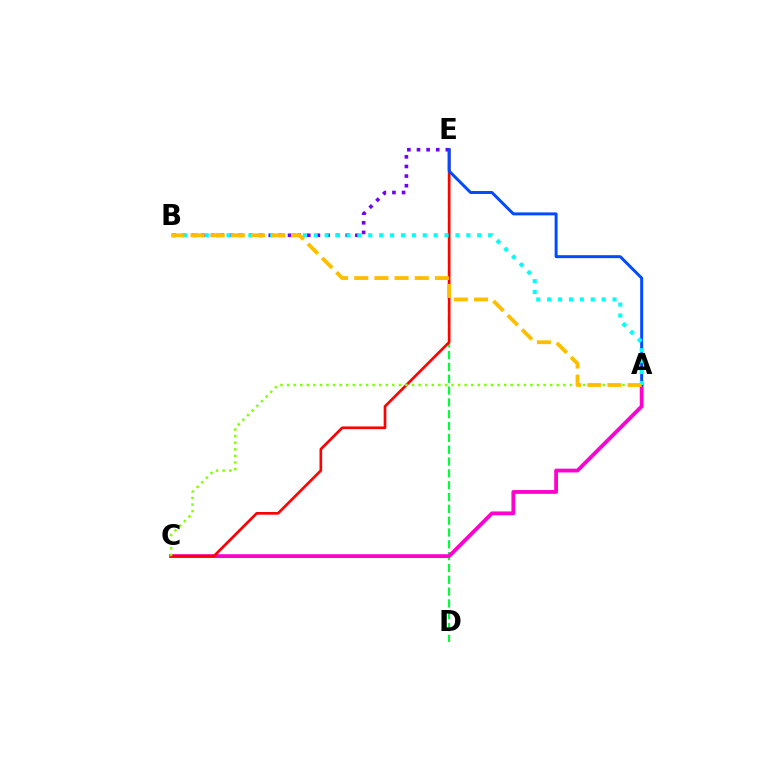{('D', 'E'): [{'color': '#00ff39', 'line_style': 'dashed', 'thickness': 1.61}], ('A', 'C'): [{'color': '#ff00cf', 'line_style': 'solid', 'thickness': 2.74}, {'color': '#84ff00', 'line_style': 'dotted', 'thickness': 1.79}], ('C', 'E'): [{'color': '#ff0000', 'line_style': 'solid', 'thickness': 1.92}], ('B', 'E'): [{'color': '#7200ff', 'line_style': 'dotted', 'thickness': 2.61}], ('A', 'E'): [{'color': '#004bff', 'line_style': 'solid', 'thickness': 2.13}], ('A', 'B'): [{'color': '#00fff6', 'line_style': 'dotted', 'thickness': 2.96}, {'color': '#ffbd00', 'line_style': 'dashed', 'thickness': 2.74}]}